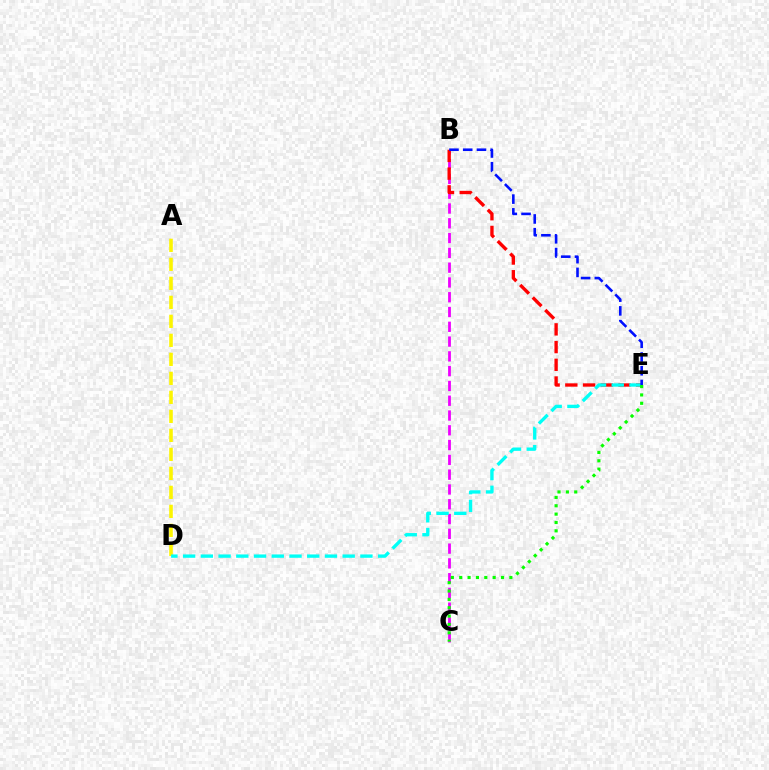{('A', 'D'): [{'color': '#fcf500', 'line_style': 'dashed', 'thickness': 2.58}], ('B', 'C'): [{'color': '#ee00ff', 'line_style': 'dashed', 'thickness': 2.01}], ('B', 'E'): [{'color': '#ff0000', 'line_style': 'dashed', 'thickness': 2.41}, {'color': '#0010ff', 'line_style': 'dashed', 'thickness': 1.87}], ('D', 'E'): [{'color': '#00fff6', 'line_style': 'dashed', 'thickness': 2.41}], ('C', 'E'): [{'color': '#08ff00', 'line_style': 'dotted', 'thickness': 2.27}]}